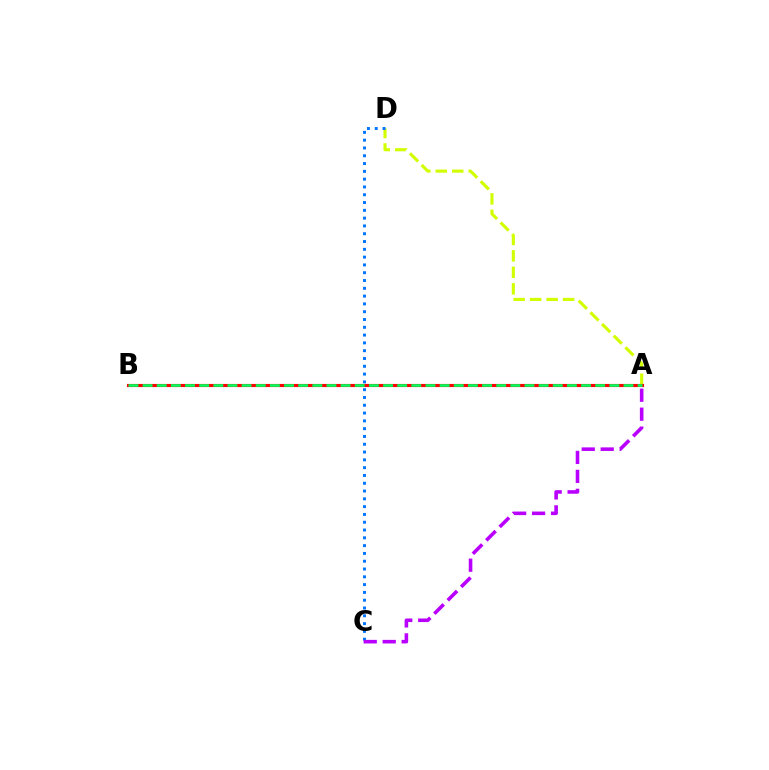{('A', 'D'): [{'color': '#d1ff00', 'line_style': 'dashed', 'thickness': 2.24}], ('C', 'D'): [{'color': '#0074ff', 'line_style': 'dotted', 'thickness': 2.12}], ('A', 'B'): [{'color': '#ff0000', 'line_style': 'solid', 'thickness': 2.26}, {'color': '#00ff5c', 'line_style': 'dashed', 'thickness': 1.92}], ('A', 'C'): [{'color': '#b900ff', 'line_style': 'dashed', 'thickness': 2.58}]}